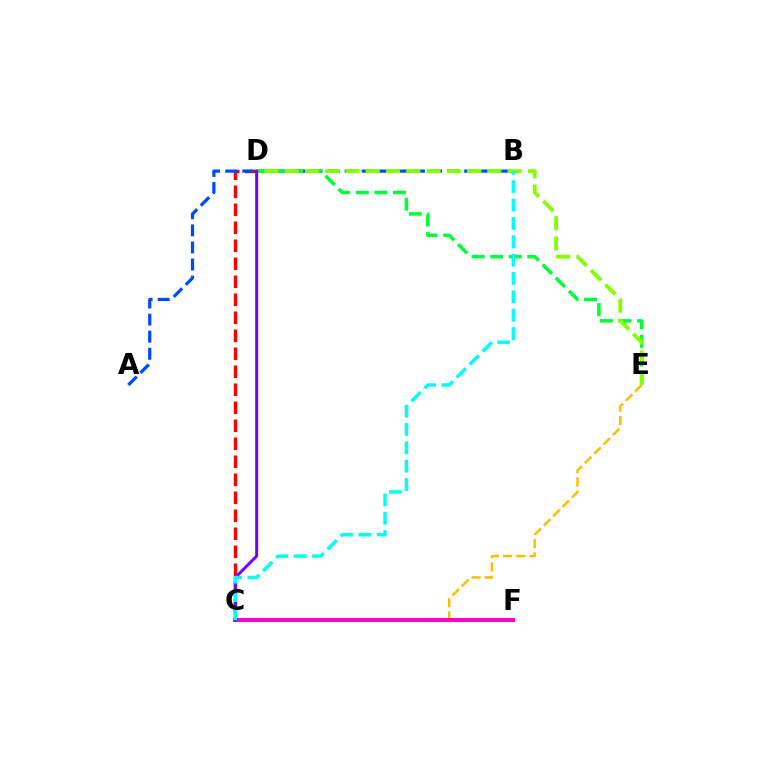{('C', 'E'): [{'color': '#ffbd00', 'line_style': 'dashed', 'thickness': 1.8}], ('C', 'D'): [{'color': '#ff0000', 'line_style': 'dashed', 'thickness': 2.45}, {'color': '#7200ff', 'line_style': 'solid', 'thickness': 2.13}], ('C', 'F'): [{'color': '#ff00cf', 'line_style': 'solid', 'thickness': 2.86}], ('A', 'B'): [{'color': '#004bff', 'line_style': 'dashed', 'thickness': 2.32}], ('D', 'E'): [{'color': '#00ff39', 'line_style': 'dashed', 'thickness': 2.53}, {'color': '#84ff00', 'line_style': 'dashed', 'thickness': 2.75}], ('B', 'C'): [{'color': '#00fff6', 'line_style': 'dashed', 'thickness': 2.49}]}